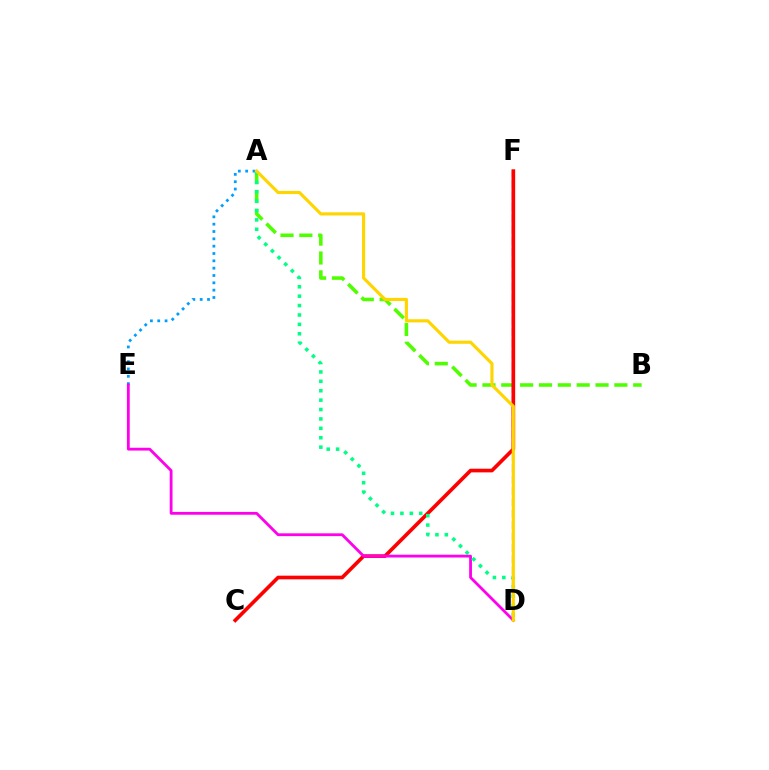{('A', 'B'): [{'color': '#4fff00', 'line_style': 'dashed', 'thickness': 2.56}], ('D', 'F'): [{'color': '#3700ff', 'line_style': 'dashed', 'thickness': 1.54}], ('C', 'F'): [{'color': '#ff0000', 'line_style': 'solid', 'thickness': 2.63}], ('A', 'E'): [{'color': '#009eff', 'line_style': 'dotted', 'thickness': 1.99}], ('D', 'E'): [{'color': '#ff00ed', 'line_style': 'solid', 'thickness': 2.02}], ('A', 'D'): [{'color': '#00ff86', 'line_style': 'dotted', 'thickness': 2.55}, {'color': '#ffd500', 'line_style': 'solid', 'thickness': 2.26}]}